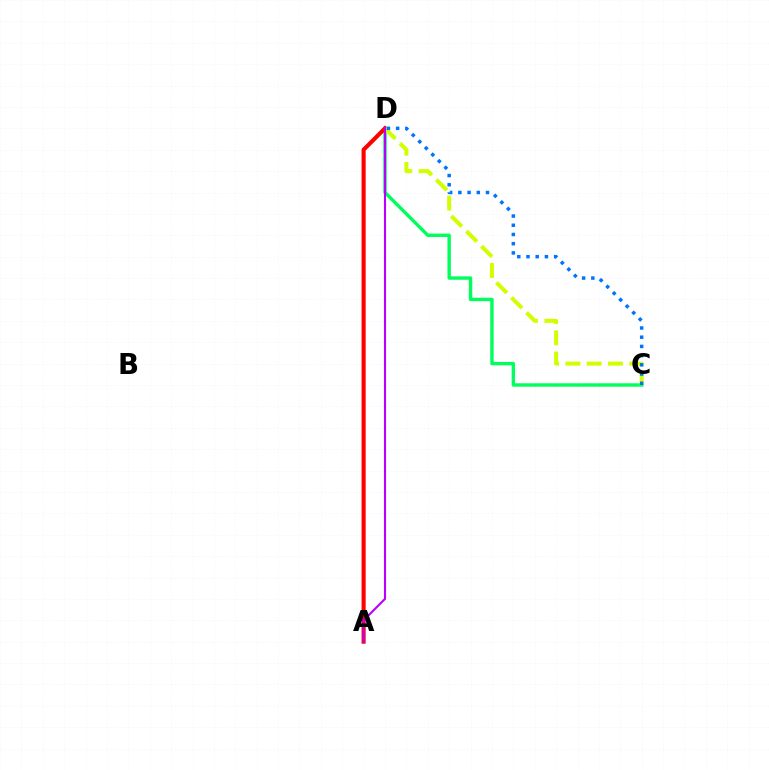{('C', 'D'): [{'color': '#00ff5c', 'line_style': 'solid', 'thickness': 2.45}, {'color': '#d1ff00', 'line_style': 'dashed', 'thickness': 2.89}, {'color': '#0074ff', 'line_style': 'dotted', 'thickness': 2.5}], ('A', 'D'): [{'color': '#ff0000', 'line_style': 'solid', 'thickness': 2.95}, {'color': '#b900ff', 'line_style': 'solid', 'thickness': 1.52}]}